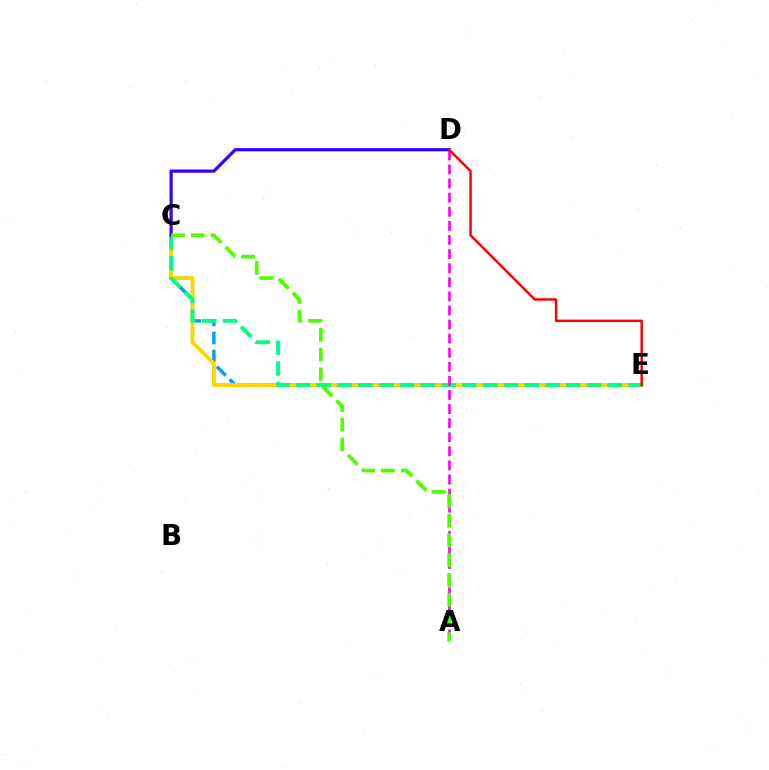{('C', 'E'): [{'color': '#009eff', 'line_style': 'dashed', 'thickness': 2.46}, {'color': '#ffd500', 'line_style': 'solid', 'thickness': 2.79}, {'color': '#00ff86', 'line_style': 'dashed', 'thickness': 2.82}], ('C', 'D'): [{'color': '#3700ff', 'line_style': 'solid', 'thickness': 2.31}], ('A', 'D'): [{'color': '#ff00ed', 'line_style': 'dashed', 'thickness': 1.91}], ('A', 'C'): [{'color': '#4fff00', 'line_style': 'dashed', 'thickness': 2.68}], ('D', 'E'): [{'color': '#ff0000', 'line_style': 'solid', 'thickness': 1.78}]}